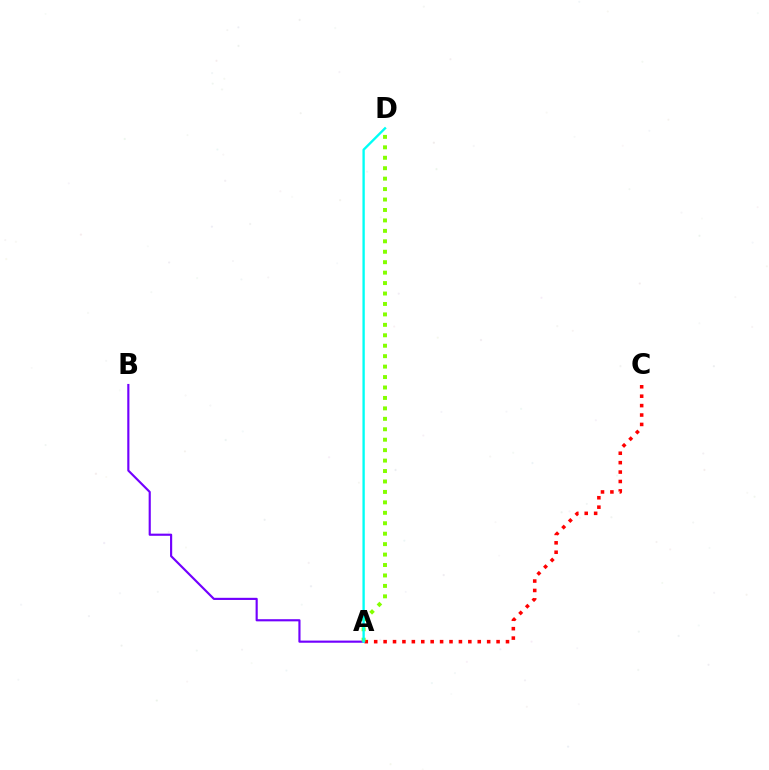{('A', 'B'): [{'color': '#7200ff', 'line_style': 'solid', 'thickness': 1.55}], ('A', 'C'): [{'color': '#ff0000', 'line_style': 'dotted', 'thickness': 2.56}], ('A', 'D'): [{'color': '#84ff00', 'line_style': 'dotted', 'thickness': 2.84}, {'color': '#00fff6', 'line_style': 'solid', 'thickness': 1.69}]}